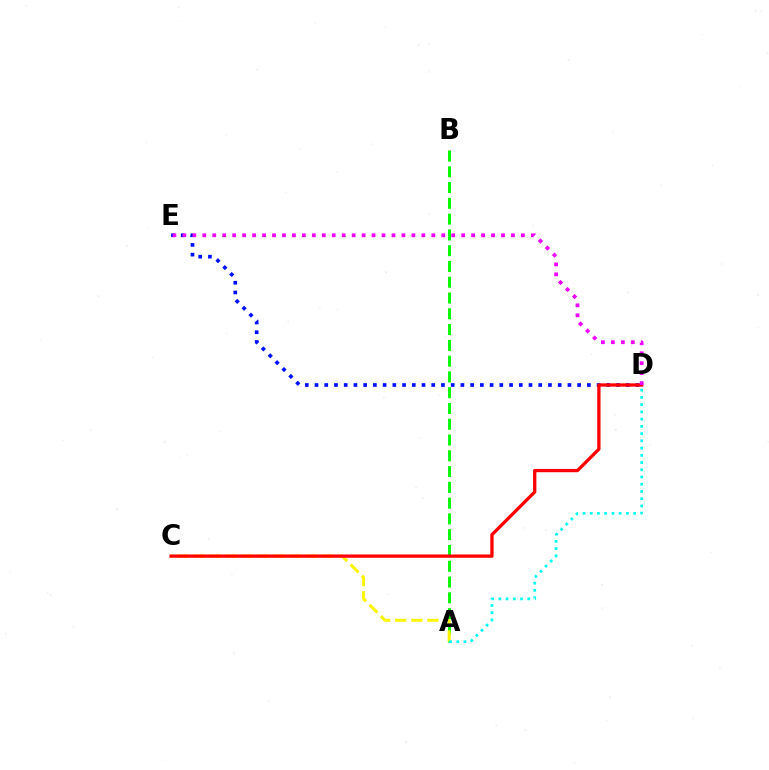{('A', 'B'): [{'color': '#08ff00', 'line_style': 'dashed', 'thickness': 2.14}], ('D', 'E'): [{'color': '#0010ff', 'line_style': 'dotted', 'thickness': 2.64}, {'color': '#ee00ff', 'line_style': 'dotted', 'thickness': 2.71}], ('A', 'C'): [{'color': '#fcf500', 'line_style': 'dashed', 'thickness': 2.18}], ('A', 'D'): [{'color': '#00fff6', 'line_style': 'dotted', 'thickness': 1.97}], ('C', 'D'): [{'color': '#ff0000', 'line_style': 'solid', 'thickness': 2.37}]}